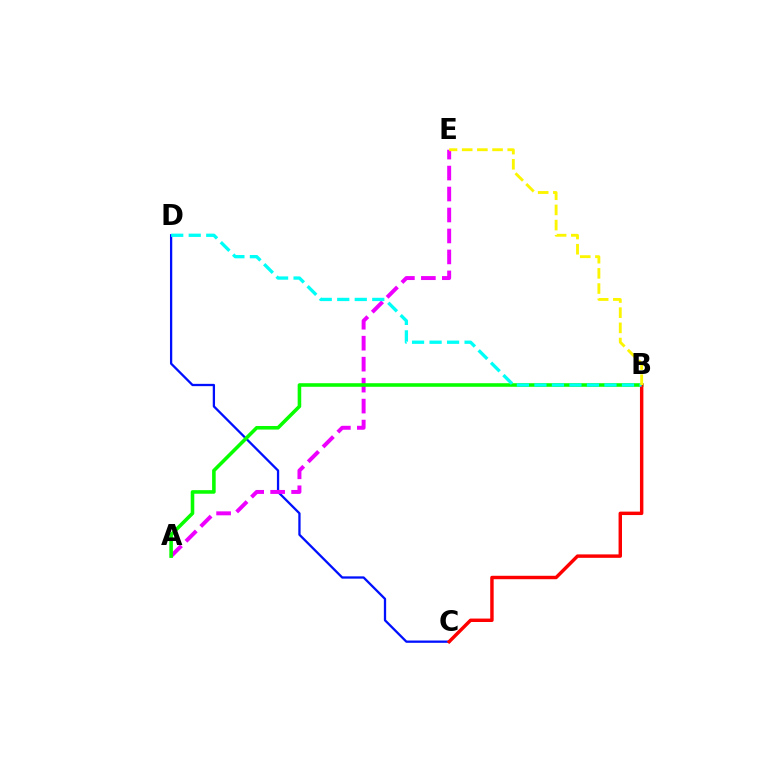{('C', 'D'): [{'color': '#0010ff', 'line_style': 'solid', 'thickness': 1.65}], ('A', 'E'): [{'color': '#ee00ff', 'line_style': 'dashed', 'thickness': 2.85}], ('A', 'B'): [{'color': '#08ff00', 'line_style': 'solid', 'thickness': 2.57}], ('B', 'C'): [{'color': '#ff0000', 'line_style': 'solid', 'thickness': 2.47}], ('B', 'D'): [{'color': '#00fff6', 'line_style': 'dashed', 'thickness': 2.38}], ('B', 'E'): [{'color': '#fcf500', 'line_style': 'dashed', 'thickness': 2.06}]}